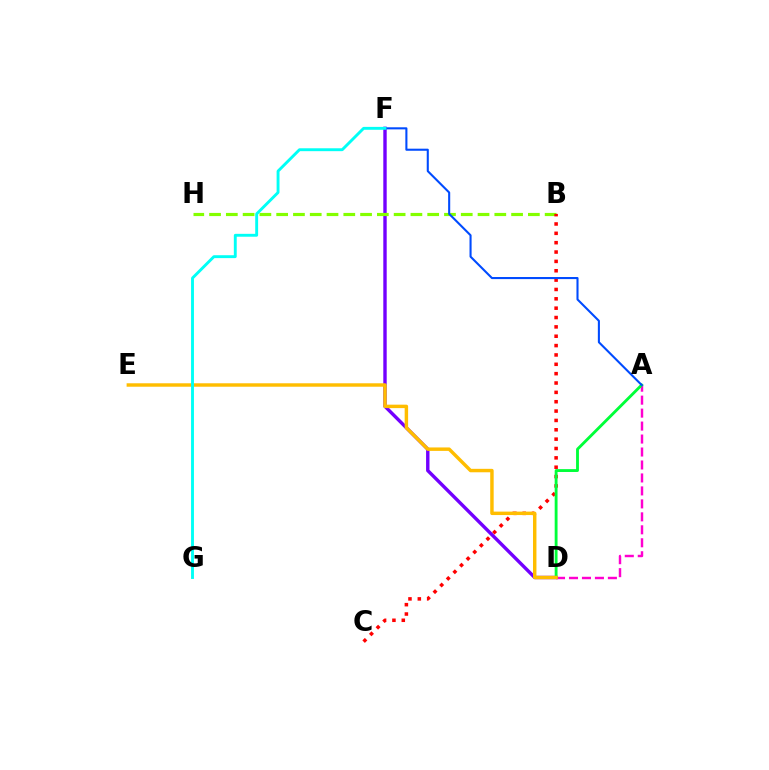{('A', 'D'): [{'color': '#ff00cf', 'line_style': 'dashed', 'thickness': 1.76}, {'color': '#00ff39', 'line_style': 'solid', 'thickness': 2.05}], ('D', 'F'): [{'color': '#7200ff', 'line_style': 'solid', 'thickness': 2.45}], ('B', 'H'): [{'color': '#84ff00', 'line_style': 'dashed', 'thickness': 2.28}], ('B', 'C'): [{'color': '#ff0000', 'line_style': 'dotted', 'thickness': 2.54}], ('D', 'E'): [{'color': '#ffbd00', 'line_style': 'solid', 'thickness': 2.48}], ('A', 'F'): [{'color': '#004bff', 'line_style': 'solid', 'thickness': 1.5}], ('F', 'G'): [{'color': '#00fff6', 'line_style': 'solid', 'thickness': 2.08}]}